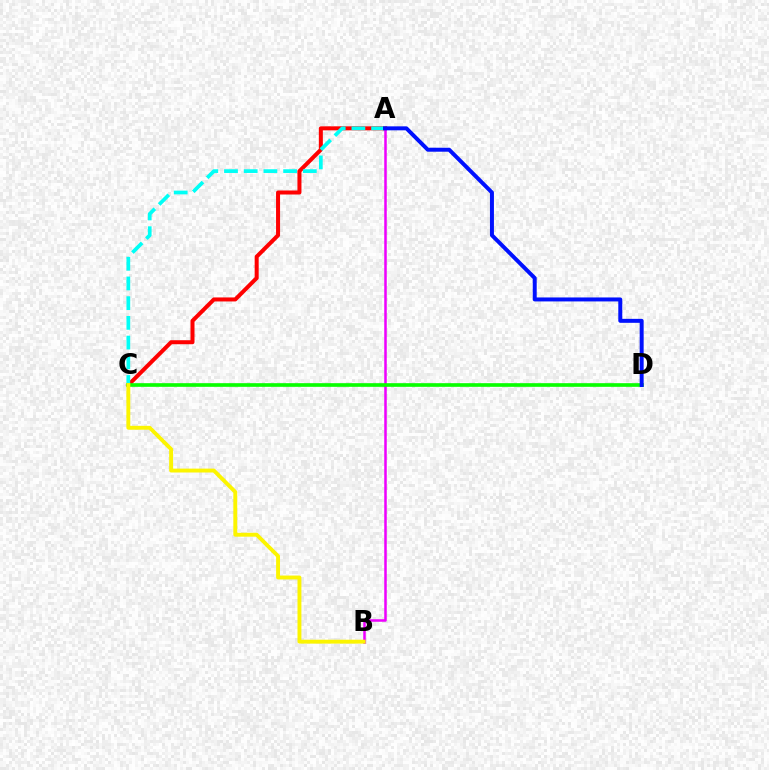{('A', 'C'): [{'color': '#ff0000', 'line_style': 'solid', 'thickness': 2.89}, {'color': '#00fff6', 'line_style': 'dashed', 'thickness': 2.68}], ('A', 'B'): [{'color': '#ee00ff', 'line_style': 'solid', 'thickness': 1.81}], ('C', 'D'): [{'color': '#08ff00', 'line_style': 'solid', 'thickness': 2.63}], ('A', 'D'): [{'color': '#0010ff', 'line_style': 'solid', 'thickness': 2.86}], ('B', 'C'): [{'color': '#fcf500', 'line_style': 'solid', 'thickness': 2.8}]}